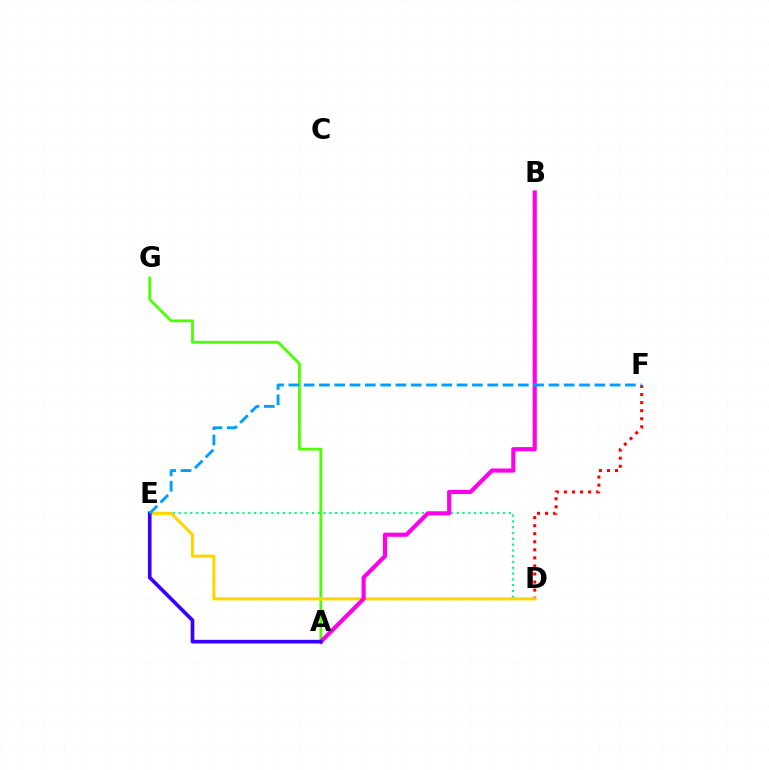{('D', 'E'): [{'color': '#00ff86', 'line_style': 'dotted', 'thickness': 1.57}, {'color': '#ffd500', 'line_style': 'solid', 'thickness': 2.21}], ('A', 'G'): [{'color': '#4fff00', 'line_style': 'solid', 'thickness': 2.02}], ('D', 'F'): [{'color': '#ff0000', 'line_style': 'dotted', 'thickness': 2.19}], ('A', 'B'): [{'color': '#ff00ed', 'line_style': 'solid', 'thickness': 2.99}], ('A', 'E'): [{'color': '#3700ff', 'line_style': 'solid', 'thickness': 2.64}], ('E', 'F'): [{'color': '#009eff', 'line_style': 'dashed', 'thickness': 2.08}]}